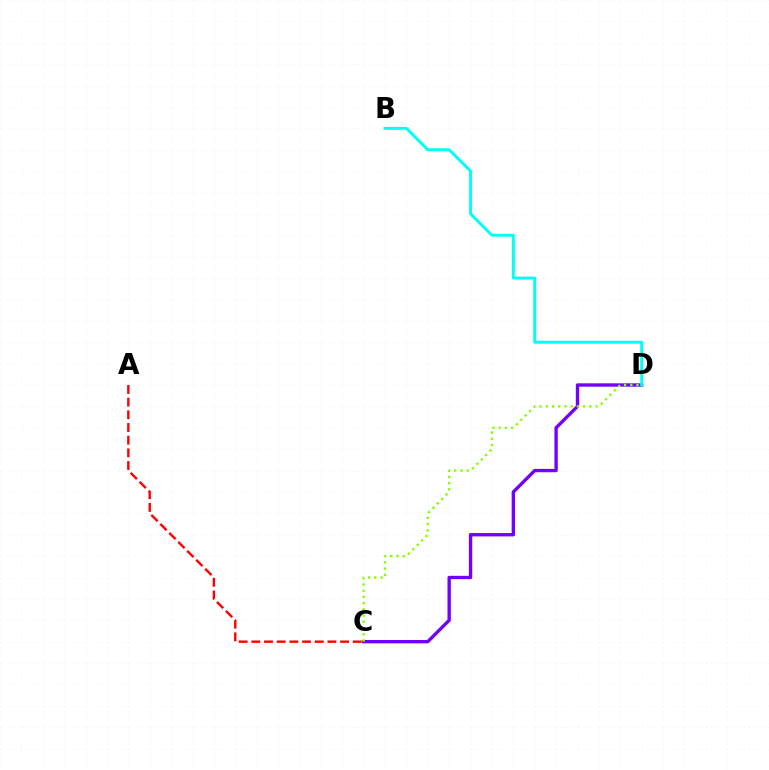{('C', 'D'): [{'color': '#7200ff', 'line_style': 'solid', 'thickness': 2.41}, {'color': '#84ff00', 'line_style': 'dotted', 'thickness': 1.69}], ('B', 'D'): [{'color': '#00fff6', 'line_style': 'solid', 'thickness': 2.11}], ('A', 'C'): [{'color': '#ff0000', 'line_style': 'dashed', 'thickness': 1.72}]}